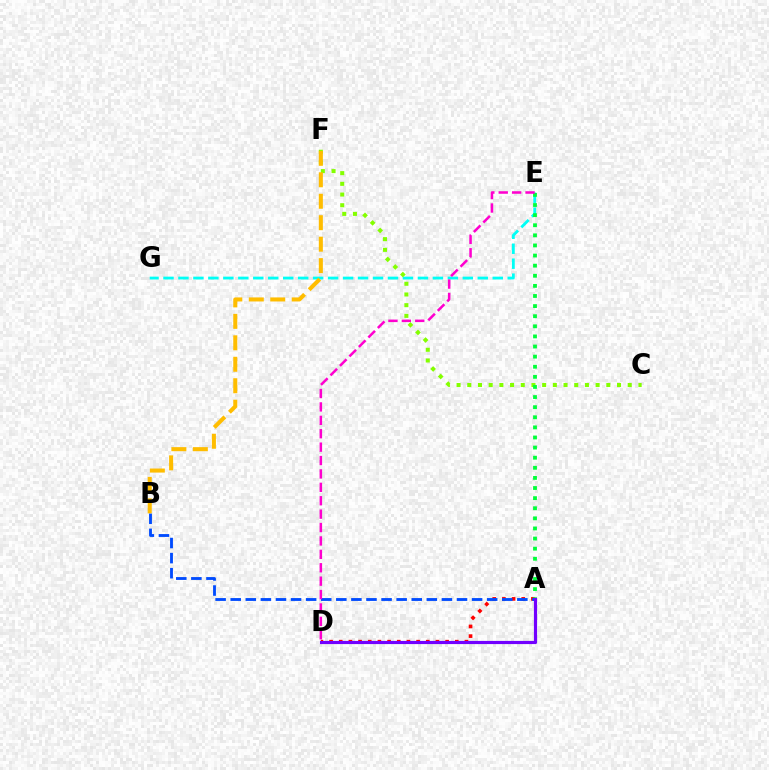{('A', 'D'): [{'color': '#ff0000', 'line_style': 'dotted', 'thickness': 2.63}, {'color': '#7200ff', 'line_style': 'solid', 'thickness': 2.28}], ('E', 'G'): [{'color': '#00fff6', 'line_style': 'dashed', 'thickness': 2.03}], ('C', 'F'): [{'color': '#84ff00', 'line_style': 'dotted', 'thickness': 2.91}], ('A', 'E'): [{'color': '#00ff39', 'line_style': 'dotted', 'thickness': 2.75}], ('A', 'B'): [{'color': '#004bff', 'line_style': 'dashed', 'thickness': 2.05}], ('B', 'F'): [{'color': '#ffbd00', 'line_style': 'dashed', 'thickness': 2.92}], ('D', 'E'): [{'color': '#ff00cf', 'line_style': 'dashed', 'thickness': 1.82}]}